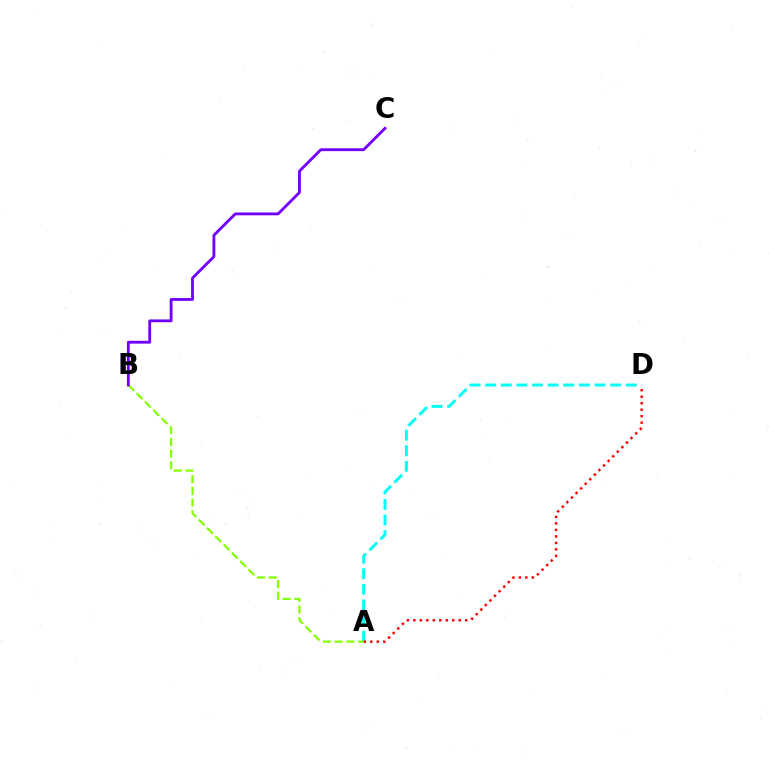{('A', 'D'): [{'color': '#00fff6', 'line_style': 'dashed', 'thickness': 2.12}, {'color': '#ff0000', 'line_style': 'dotted', 'thickness': 1.76}], ('A', 'B'): [{'color': '#84ff00', 'line_style': 'dashed', 'thickness': 1.6}], ('B', 'C'): [{'color': '#7200ff', 'line_style': 'solid', 'thickness': 2.04}]}